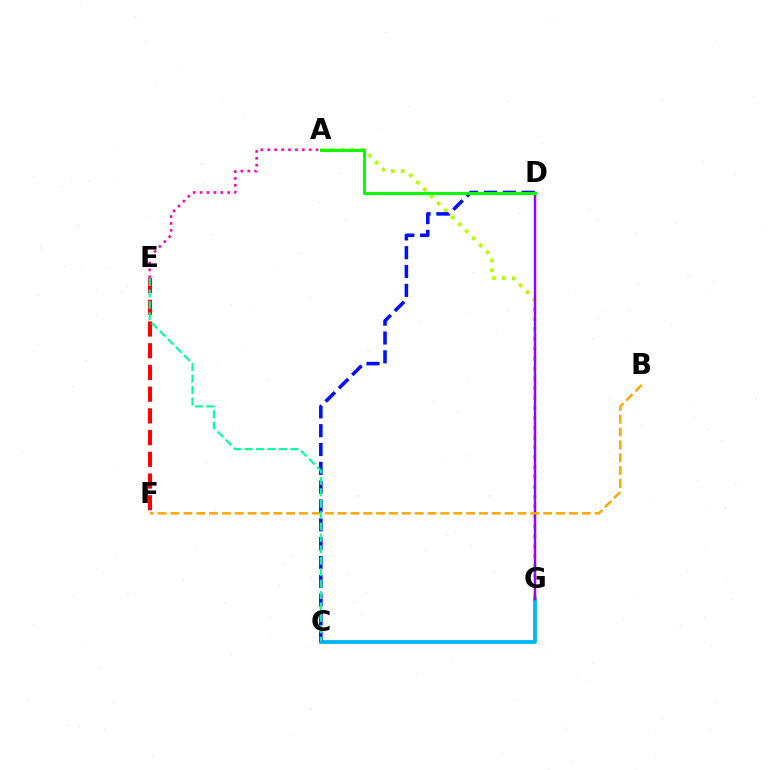{('E', 'F'): [{'color': '#ff0000', 'line_style': 'dashed', 'thickness': 2.95}], ('A', 'G'): [{'color': '#b3ff00', 'line_style': 'dotted', 'thickness': 2.68}], ('C', 'G'): [{'color': '#00b5ff', 'line_style': 'solid', 'thickness': 2.75}], ('D', 'G'): [{'color': '#9b00ff', 'line_style': 'solid', 'thickness': 1.78}], ('B', 'F'): [{'color': '#ffa500', 'line_style': 'dashed', 'thickness': 1.75}], ('C', 'D'): [{'color': '#0010ff', 'line_style': 'dashed', 'thickness': 2.56}], ('C', 'E'): [{'color': '#00ff9d', 'line_style': 'dashed', 'thickness': 1.55}], ('A', 'D'): [{'color': '#08ff00', 'line_style': 'solid', 'thickness': 2.27}], ('A', 'E'): [{'color': '#ff00bd', 'line_style': 'dotted', 'thickness': 1.88}]}